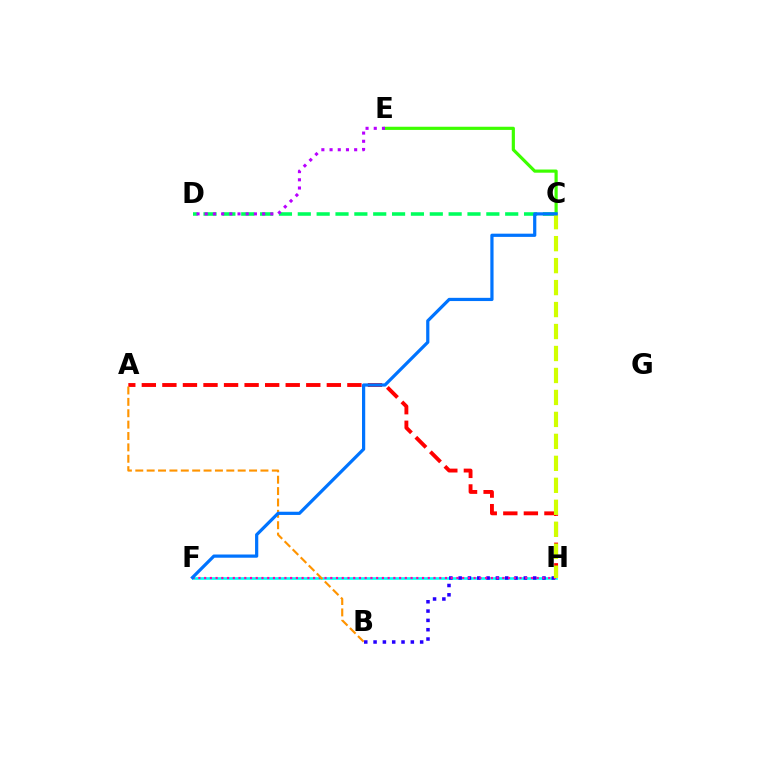{('A', 'H'): [{'color': '#ff0000', 'line_style': 'dashed', 'thickness': 2.79}], ('F', 'H'): [{'color': '#00fff6', 'line_style': 'solid', 'thickness': 1.91}, {'color': '#ff00ac', 'line_style': 'dotted', 'thickness': 1.56}], ('C', 'E'): [{'color': '#3dff00', 'line_style': 'solid', 'thickness': 2.28}], ('C', 'D'): [{'color': '#00ff5c', 'line_style': 'dashed', 'thickness': 2.56}], ('D', 'E'): [{'color': '#b900ff', 'line_style': 'dotted', 'thickness': 2.23}], ('B', 'H'): [{'color': '#2500ff', 'line_style': 'dotted', 'thickness': 2.53}], ('C', 'H'): [{'color': '#d1ff00', 'line_style': 'dashed', 'thickness': 2.98}], ('A', 'B'): [{'color': '#ff9400', 'line_style': 'dashed', 'thickness': 1.55}], ('C', 'F'): [{'color': '#0074ff', 'line_style': 'solid', 'thickness': 2.31}]}